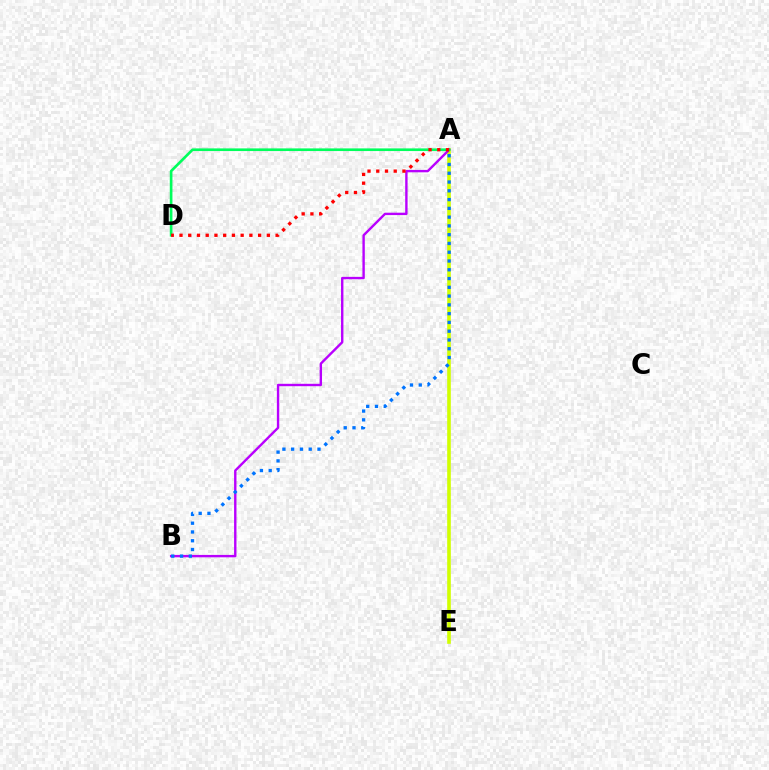{('A', 'E'): [{'color': '#d1ff00', 'line_style': 'solid', 'thickness': 2.61}], ('A', 'B'): [{'color': '#b900ff', 'line_style': 'solid', 'thickness': 1.72}, {'color': '#0074ff', 'line_style': 'dotted', 'thickness': 2.38}], ('A', 'D'): [{'color': '#00ff5c', 'line_style': 'solid', 'thickness': 1.91}, {'color': '#ff0000', 'line_style': 'dotted', 'thickness': 2.37}]}